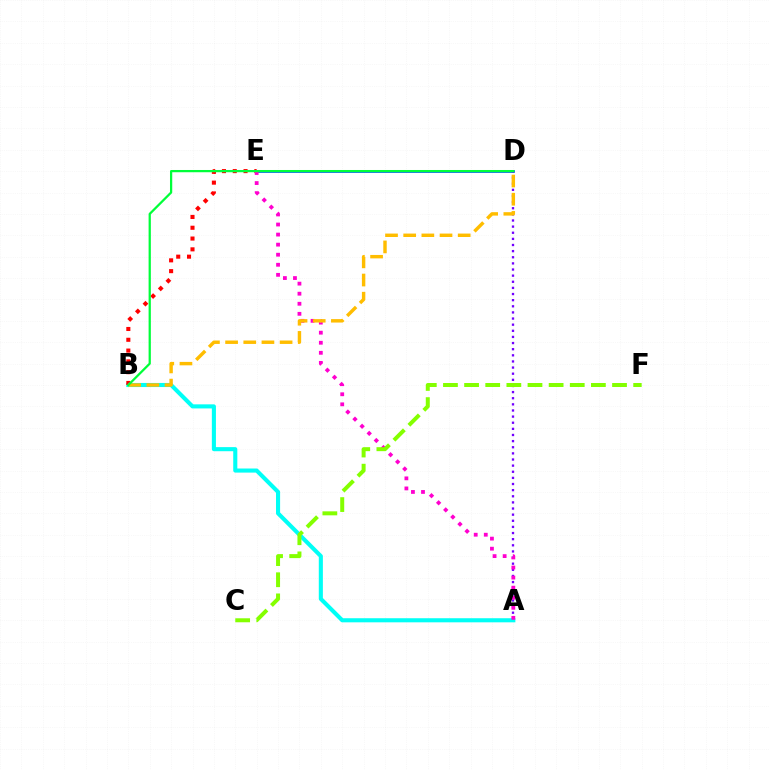{('D', 'E'): [{'color': '#004bff', 'line_style': 'solid', 'thickness': 1.92}], ('A', 'D'): [{'color': '#7200ff', 'line_style': 'dotted', 'thickness': 1.67}], ('A', 'B'): [{'color': '#00fff6', 'line_style': 'solid', 'thickness': 2.95}], ('B', 'E'): [{'color': '#ff0000', 'line_style': 'dotted', 'thickness': 2.93}], ('A', 'E'): [{'color': '#ff00cf', 'line_style': 'dotted', 'thickness': 2.73}], ('B', 'D'): [{'color': '#ffbd00', 'line_style': 'dashed', 'thickness': 2.47}, {'color': '#00ff39', 'line_style': 'solid', 'thickness': 1.62}], ('C', 'F'): [{'color': '#84ff00', 'line_style': 'dashed', 'thickness': 2.87}]}